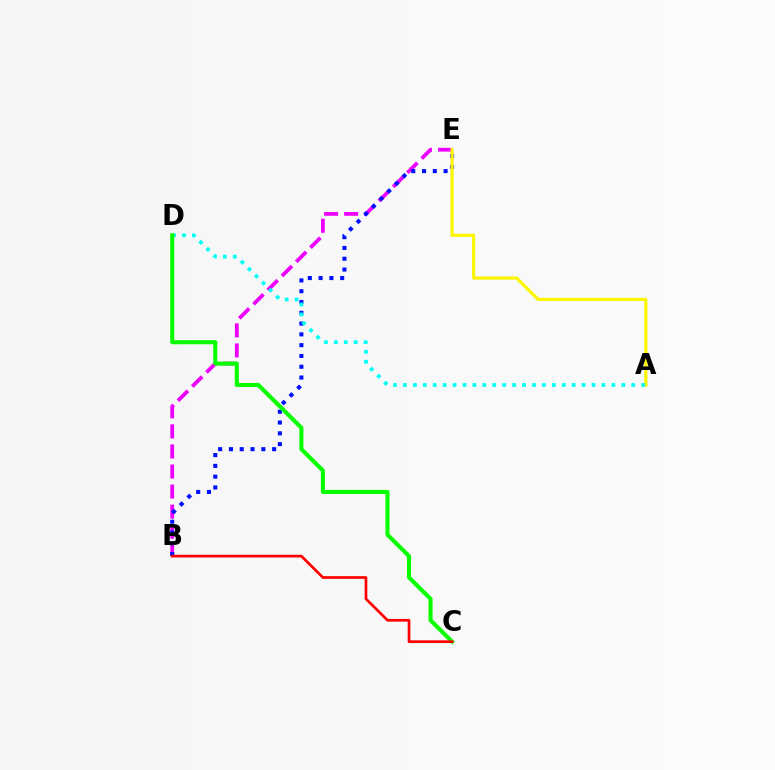{('B', 'E'): [{'color': '#ee00ff', 'line_style': 'dashed', 'thickness': 2.73}, {'color': '#0010ff', 'line_style': 'dotted', 'thickness': 2.93}], ('A', 'E'): [{'color': '#fcf500', 'line_style': 'solid', 'thickness': 2.28}], ('A', 'D'): [{'color': '#00fff6', 'line_style': 'dotted', 'thickness': 2.7}], ('C', 'D'): [{'color': '#08ff00', 'line_style': 'solid', 'thickness': 2.94}], ('B', 'C'): [{'color': '#ff0000', 'line_style': 'solid', 'thickness': 1.95}]}